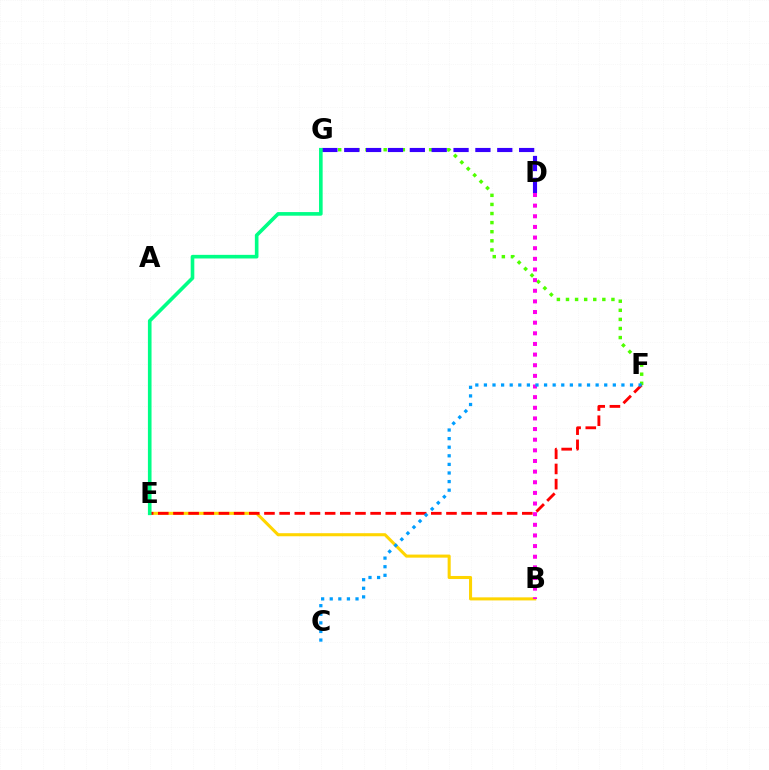{('F', 'G'): [{'color': '#4fff00', 'line_style': 'dotted', 'thickness': 2.47}], ('B', 'E'): [{'color': '#ffd500', 'line_style': 'solid', 'thickness': 2.21}], ('E', 'F'): [{'color': '#ff0000', 'line_style': 'dashed', 'thickness': 2.06}], ('B', 'D'): [{'color': '#ff00ed', 'line_style': 'dotted', 'thickness': 2.89}], ('D', 'G'): [{'color': '#3700ff', 'line_style': 'dashed', 'thickness': 2.97}], ('C', 'F'): [{'color': '#009eff', 'line_style': 'dotted', 'thickness': 2.33}], ('E', 'G'): [{'color': '#00ff86', 'line_style': 'solid', 'thickness': 2.61}]}